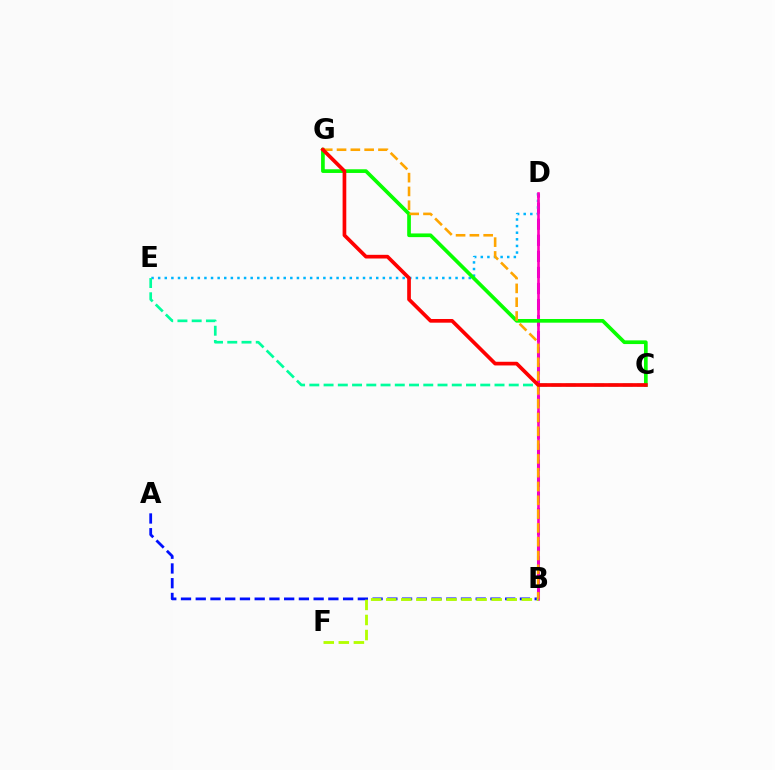{('B', 'D'): [{'color': '#9b00ff', 'line_style': 'dashed', 'thickness': 2.18}, {'color': '#ff00bd', 'line_style': 'solid', 'thickness': 1.9}], ('D', 'E'): [{'color': '#00b5ff', 'line_style': 'dotted', 'thickness': 1.8}], ('A', 'B'): [{'color': '#0010ff', 'line_style': 'dashed', 'thickness': 2.0}], ('B', 'F'): [{'color': '#b3ff00', 'line_style': 'dashed', 'thickness': 2.05}], ('C', 'G'): [{'color': '#08ff00', 'line_style': 'solid', 'thickness': 2.65}, {'color': '#ff0000', 'line_style': 'solid', 'thickness': 2.65}], ('C', 'E'): [{'color': '#00ff9d', 'line_style': 'dashed', 'thickness': 1.93}], ('B', 'G'): [{'color': '#ffa500', 'line_style': 'dashed', 'thickness': 1.88}]}